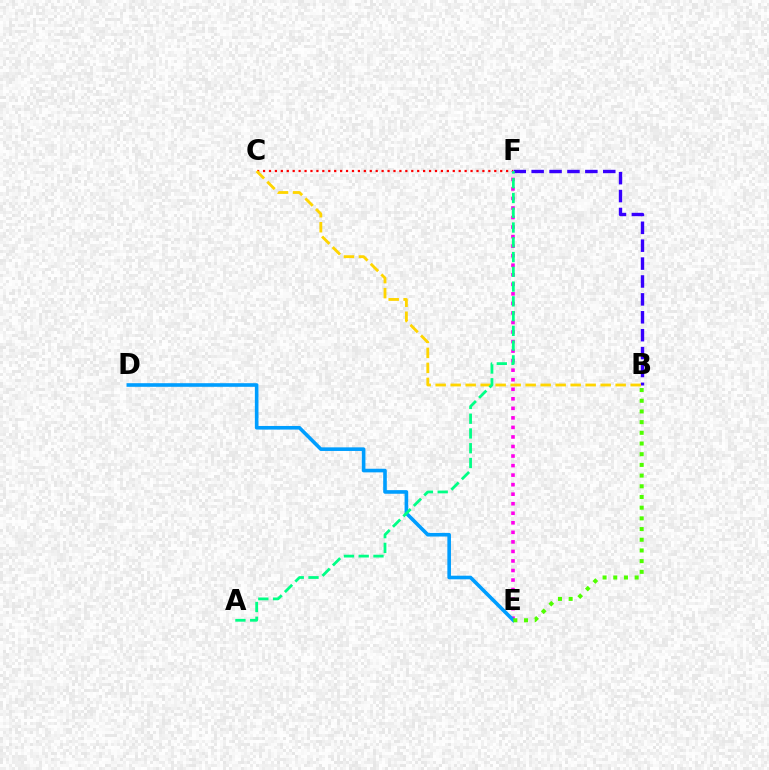{('C', 'F'): [{'color': '#ff0000', 'line_style': 'dotted', 'thickness': 1.61}], ('B', 'F'): [{'color': '#3700ff', 'line_style': 'dashed', 'thickness': 2.43}], ('E', 'F'): [{'color': '#ff00ed', 'line_style': 'dotted', 'thickness': 2.59}], ('B', 'C'): [{'color': '#ffd500', 'line_style': 'dashed', 'thickness': 2.04}], ('D', 'E'): [{'color': '#009eff', 'line_style': 'solid', 'thickness': 2.6}], ('B', 'E'): [{'color': '#4fff00', 'line_style': 'dotted', 'thickness': 2.91}], ('A', 'F'): [{'color': '#00ff86', 'line_style': 'dashed', 'thickness': 2.01}]}